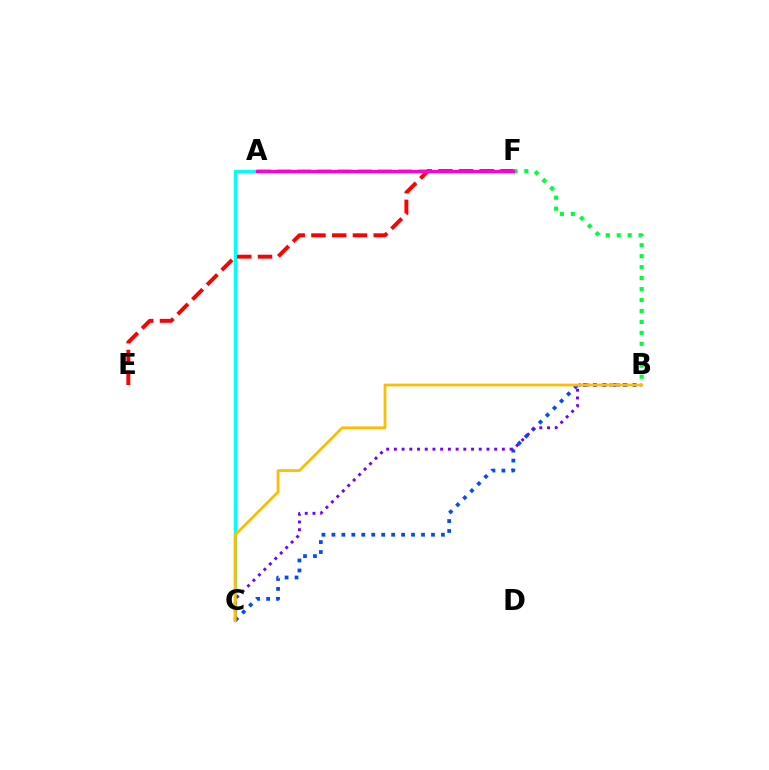{('A', 'C'): [{'color': '#00fff6', 'line_style': 'solid', 'thickness': 2.47}], ('B', 'C'): [{'color': '#004bff', 'line_style': 'dotted', 'thickness': 2.71}, {'color': '#7200ff', 'line_style': 'dotted', 'thickness': 2.1}, {'color': '#ffbd00', 'line_style': 'solid', 'thickness': 1.98}], ('A', 'F'): [{'color': '#84ff00', 'line_style': 'dashed', 'thickness': 2.74}, {'color': '#ff00cf', 'line_style': 'solid', 'thickness': 2.35}], ('B', 'F'): [{'color': '#00ff39', 'line_style': 'dotted', 'thickness': 2.98}], ('E', 'F'): [{'color': '#ff0000', 'line_style': 'dashed', 'thickness': 2.82}]}